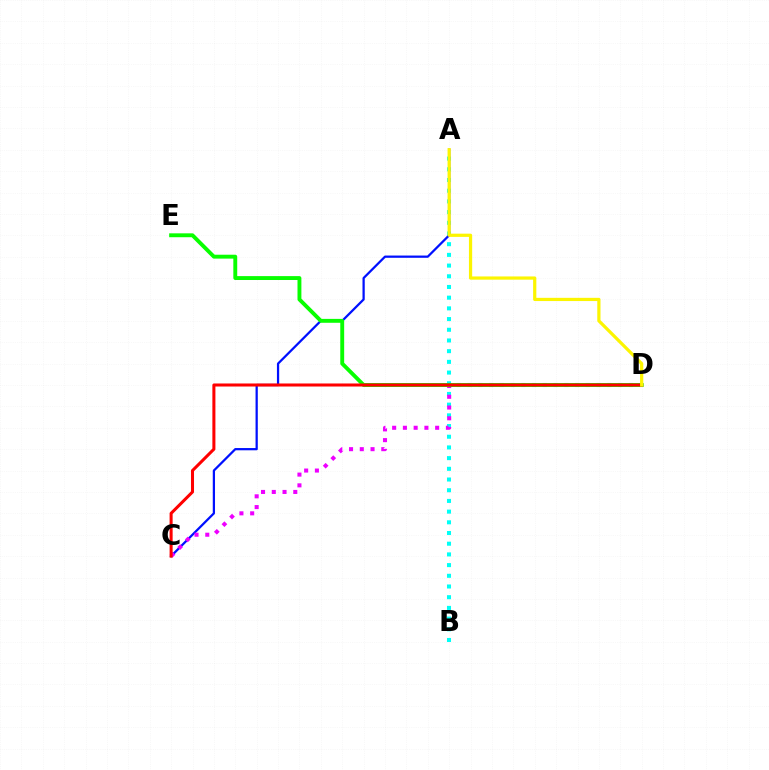{('A', 'B'): [{'color': '#00fff6', 'line_style': 'dotted', 'thickness': 2.91}], ('A', 'C'): [{'color': '#0010ff', 'line_style': 'solid', 'thickness': 1.62}], ('C', 'D'): [{'color': '#ee00ff', 'line_style': 'dotted', 'thickness': 2.92}, {'color': '#ff0000', 'line_style': 'solid', 'thickness': 2.19}], ('D', 'E'): [{'color': '#08ff00', 'line_style': 'solid', 'thickness': 2.8}], ('A', 'D'): [{'color': '#fcf500', 'line_style': 'solid', 'thickness': 2.32}]}